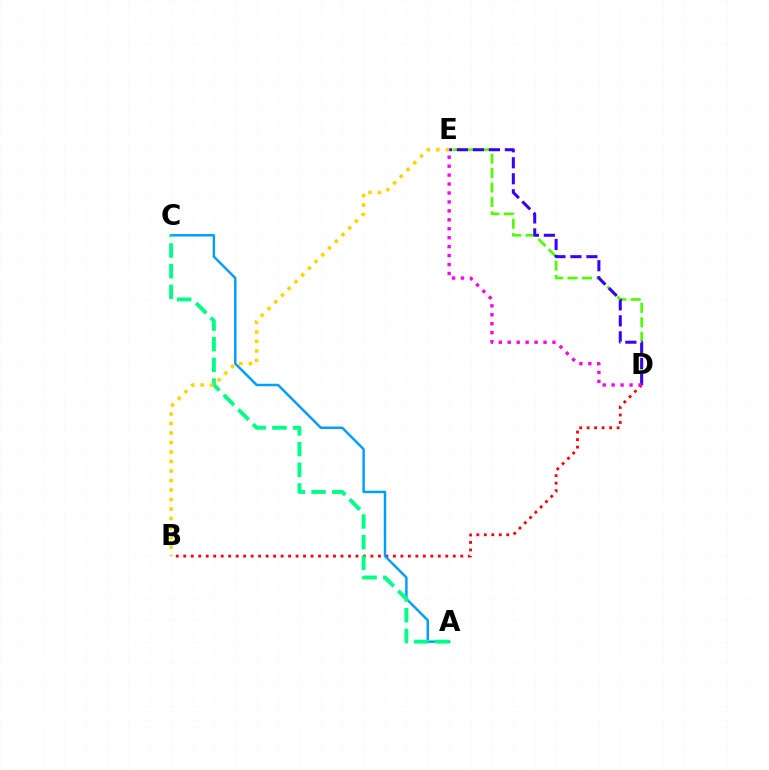{('B', 'D'): [{'color': '#ff0000', 'line_style': 'dotted', 'thickness': 2.03}], ('D', 'E'): [{'color': '#4fff00', 'line_style': 'dashed', 'thickness': 1.96}, {'color': '#3700ff', 'line_style': 'dashed', 'thickness': 2.17}, {'color': '#ff00ed', 'line_style': 'dotted', 'thickness': 2.43}], ('A', 'C'): [{'color': '#009eff', 'line_style': 'solid', 'thickness': 1.77}, {'color': '#00ff86', 'line_style': 'dashed', 'thickness': 2.81}], ('B', 'E'): [{'color': '#ffd500', 'line_style': 'dotted', 'thickness': 2.58}]}